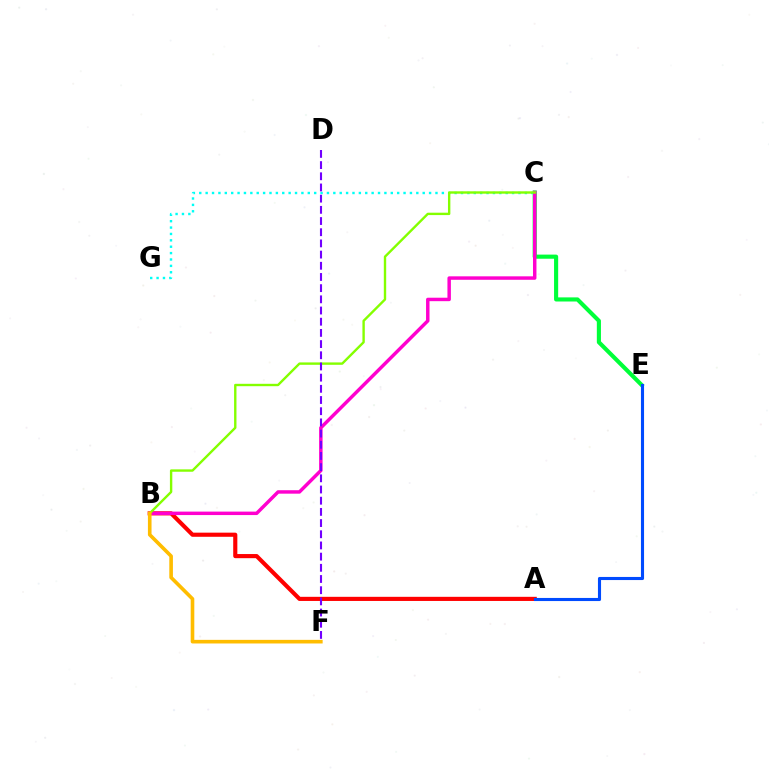{('C', 'E'): [{'color': '#00ff39', 'line_style': 'solid', 'thickness': 2.97}], ('A', 'B'): [{'color': '#ff0000', 'line_style': 'solid', 'thickness': 2.98}], ('A', 'E'): [{'color': '#004bff', 'line_style': 'solid', 'thickness': 2.23}], ('C', 'G'): [{'color': '#00fff6', 'line_style': 'dotted', 'thickness': 1.73}], ('B', 'C'): [{'color': '#ff00cf', 'line_style': 'solid', 'thickness': 2.49}, {'color': '#84ff00', 'line_style': 'solid', 'thickness': 1.72}], ('B', 'F'): [{'color': '#ffbd00', 'line_style': 'solid', 'thickness': 2.6}], ('D', 'F'): [{'color': '#7200ff', 'line_style': 'dashed', 'thickness': 1.52}]}